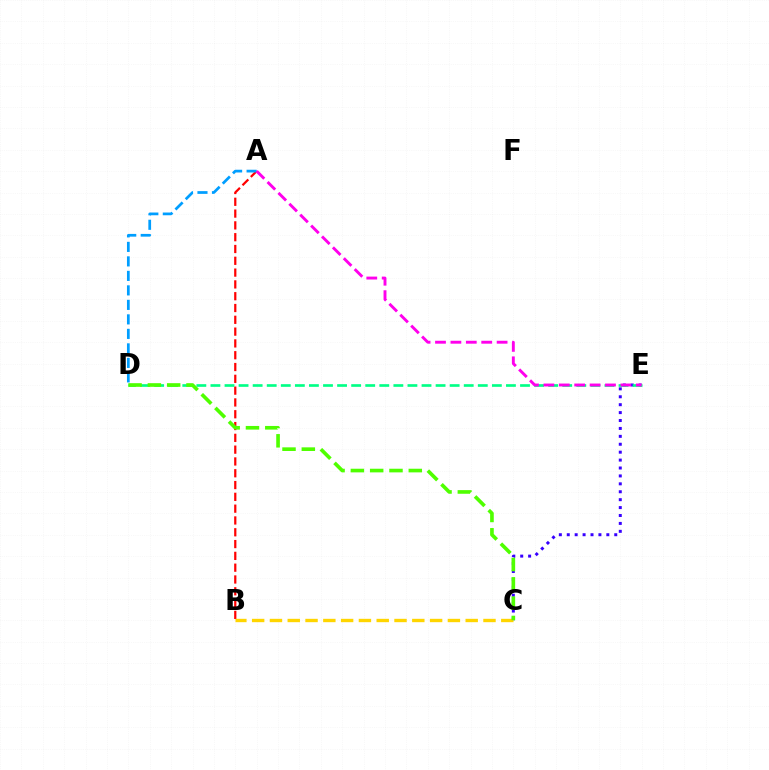{('C', 'E'): [{'color': '#3700ff', 'line_style': 'dotted', 'thickness': 2.15}], ('A', 'B'): [{'color': '#ff0000', 'line_style': 'dashed', 'thickness': 1.6}], ('A', 'D'): [{'color': '#009eff', 'line_style': 'dashed', 'thickness': 1.97}], ('D', 'E'): [{'color': '#00ff86', 'line_style': 'dashed', 'thickness': 1.91}], ('A', 'E'): [{'color': '#ff00ed', 'line_style': 'dashed', 'thickness': 2.09}], ('B', 'C'): [{'color': '#ffd500', 'line_style': 'dashed', 'thickness': 2.42}], ('C', 'D'): [{'color': '#4fff00', 'line_style': 'dashed', 'thickness': 2.62}]}